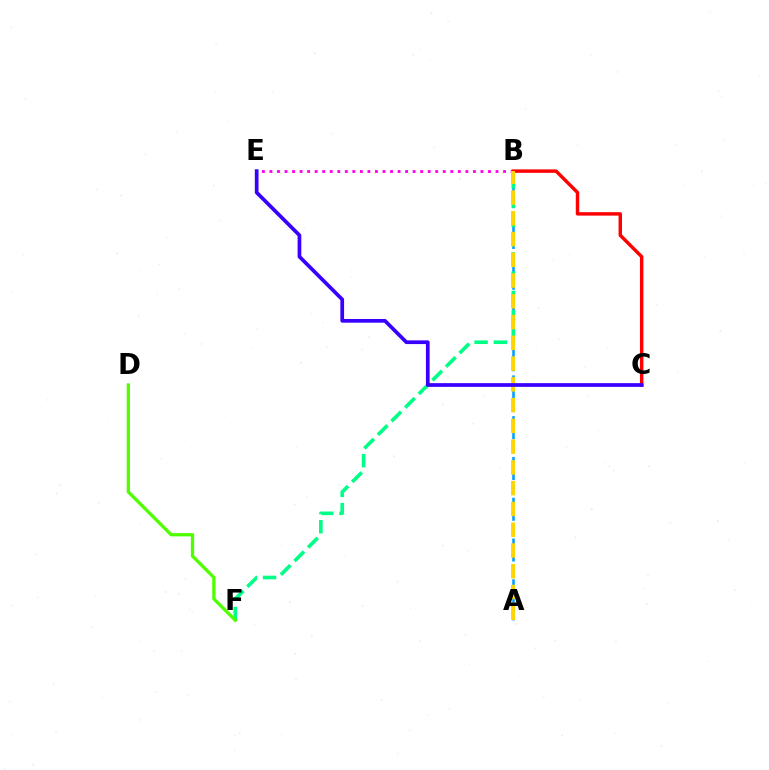{('A', 'B'): [{'color': '#009eff', 'line_style': 'dashed', 'thickness': 1.85}, {'color': '#ffd500', 'line_style': 'dashed', 'thickness': 2.82}], ('B', 'E'): [{'color': '#ff00ed', 'line_style': 'dotted', 'thickness': 2.05}], ('B', 'C'): [{'color': '#ff0000', 'line_style': 'solid', 'thickness': 2.47}], ('B', 'F'): [{'color': '#00ff86', 'line_style': 'dashed', 'thickness': 2.62}], ('D', 'F'): [{'color': '#4fff00', 'line_style': 'solid', 'thickness': 2.36}], ('C', 'E'): [{'color': '#3700ff', 'line_style': 'solid', 'thickness': 2.67}]}